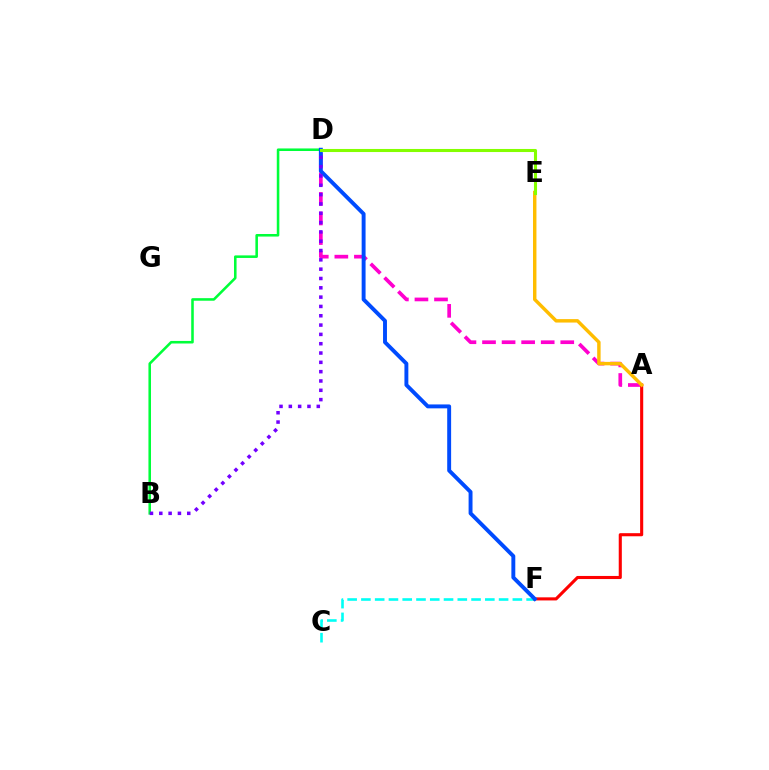{('C', 'F'): [{'color': '#00fff6', 'line_style': 'dashed', 'thickness': 1.87}], ('A', 'D'): [{'color': '#ff00cf', 'line_style': 'dashed', 'thickness': 2.66}], ('A', 'F'): [{'color': '#ff0000', 'line_style': 'solid', 'thickness': 2.23}], ('B', 'D'): [{'color': '#00ff39', 'line_style': 'solid', 'thickness': 1.84}, {'color': '#7200ff', 'line_style': 'dotted', 'thickness': 2.53}], ('D', 'F'): [{'color': '#004bff', 'line_style': 'solid', 'thickness': 2.82}], ('A', 'E'): [{'color': '#ffbd00', 'line_style': 'solid', 'thickness': 2.48}], ('D', 'E'): [{'color': '#84ff00', 'line_style': 'solid', 'thickness': 2.21}]}